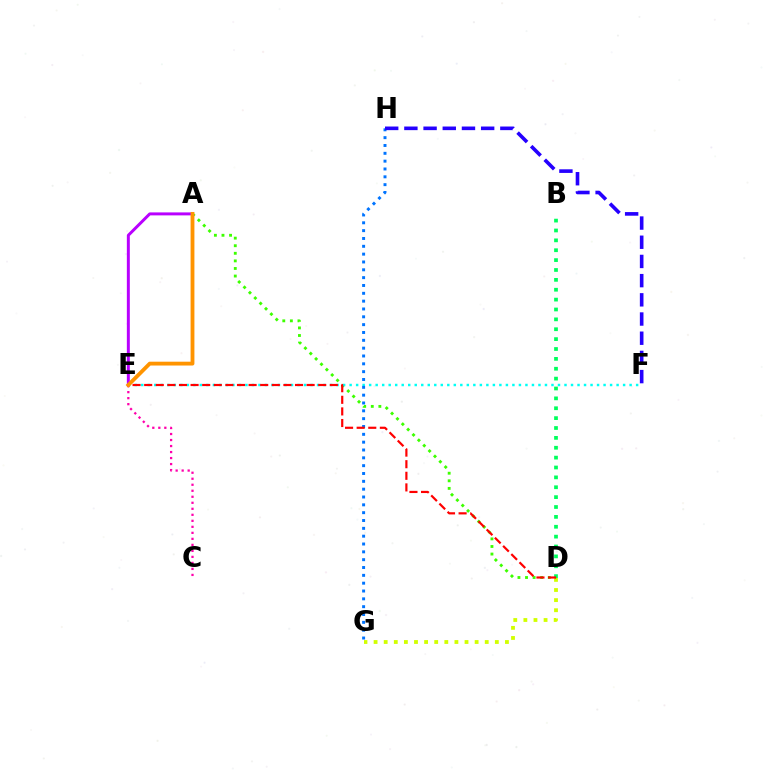{('A', 'E'): [{'color': '#b900ff', 'line_style': 'solid', 'thickness': 2.14}, {'color': '#ff9400', 'line_style': 'solid', 'thickness': 2.76}], ('D', 'G'): [{'color': '#d1ff00', 'line_style': 'dotted', 'thickness': 2.75}], ('A', 'D'): [{'color': '#3dff00', 'line_style': 'dotted', 'thickness': 2.06}], ('E', 'F'): [{'color': '#00fff6', 'line_style': 'dotted', 'thickness': 1.77}], ('B', 'D'): [{'color': '#00ff5c', 'line_style': 'dotted', 'thickness': 2.68}], ('G', 'H'): [{'color': '#0074ff', 'line_style': 'dotted', 'thickness': 2.13}], ('F', 'H'): [{'color': '#2500ff', 'line_style': 'dashed', 'thickness': 2.61}], ('D', 'E'): [{'color': '#ff0000', 'line_style': 'dashed', 'thickness': 1.58}], ('C', 'E'): [{'color': '#ff00ac', 'line_style': 'dotted', 'thickness': 1.63}]}